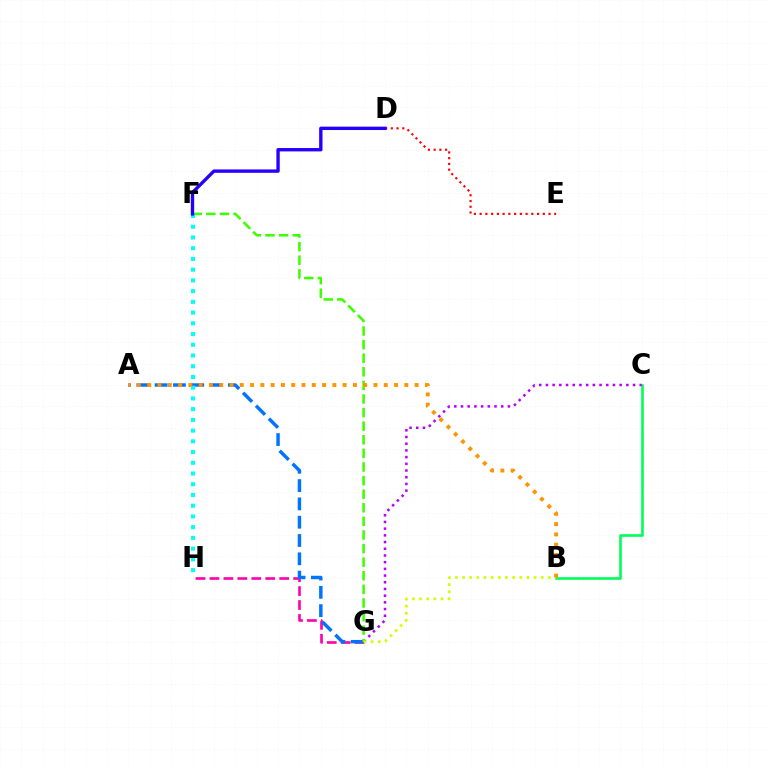{('D', 'E'): [{'color': '#ff0000', 'line_style': 'dotted', 'thickness': 1.56}], ('G', 'H'): [{'color': '#ff00ac', 'line_style': 'dashed', 'thickness': 1.89}], ('B', 'C'): [{'color': '#00ff5c', 'line_style': 'solid', 'thickness': 1.91}], ('A', 'G'): [{'color': '#0074ff', 'line_style': 'dashed', 'thickness': 2.49}], ('C', 'G'): [{'color': '#b900ff', 'line_style': 'dotted', 'thickness': 1.82}], ('F', 'G'): [{'color': '#3dff00', 'line_style': 'dashed', 'thickness': 1.85}], ('B', 'G'): [{'color': '#d1ff00', 'line_style': 'dotted', 'thickness': 1.94}], ('F', 'H'): [{'color': '#00fff6', 'line_style': 'dotted', 'thickness': 2.92}], ('D', 'F'): [{'color': '#2500ff', 'line_style': 'solid', 'thickness': 2.42}], ('A', 'B'): [{'color': '#ff9400', 'line_style': 'dotted', 'thickness': 2.79}]}